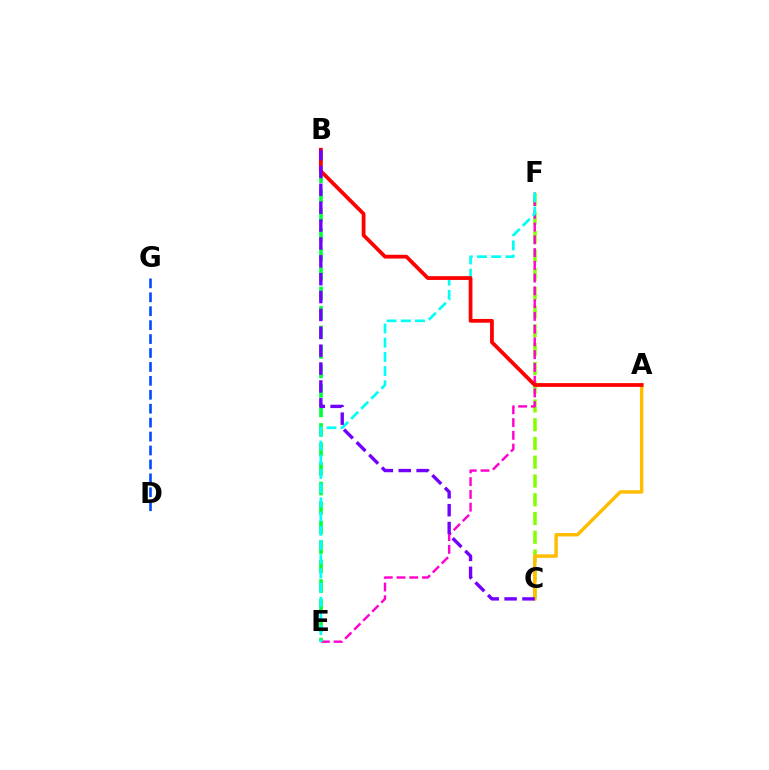{('C', 'F'): [{'color': '#84ff00', 'line_style': 'dashed', 'thickness': 2.55}], ('E', 'F'): [{'color': '#ff00cf', 'line_style': 'dashed', 'thickness': 1.73}, {'color': '#00fff6', 'line_style': 'dashed', 'thickness': 1.93}], ('B', 'E'): [{'color': '#00ff39', 'line_style': 'dashed', 'thickness': 2.65}], ('A', 'C'): [{'color': '#ffbd00', 'line_style': 'solid', 'thickness': 2.47}], ('A', 'B'): [{'color': '#ff0000', 'line_style': 'solid', 'thickness': 2.71}], ('D', 'G'): [{'color': '#004bff', 'line_style': 'dashed', 'thickness': 1.89}], ('B', 'C'): [{'color': '#7200ff', 'line_style': 'dashed', 'thickness': 2.43}]}